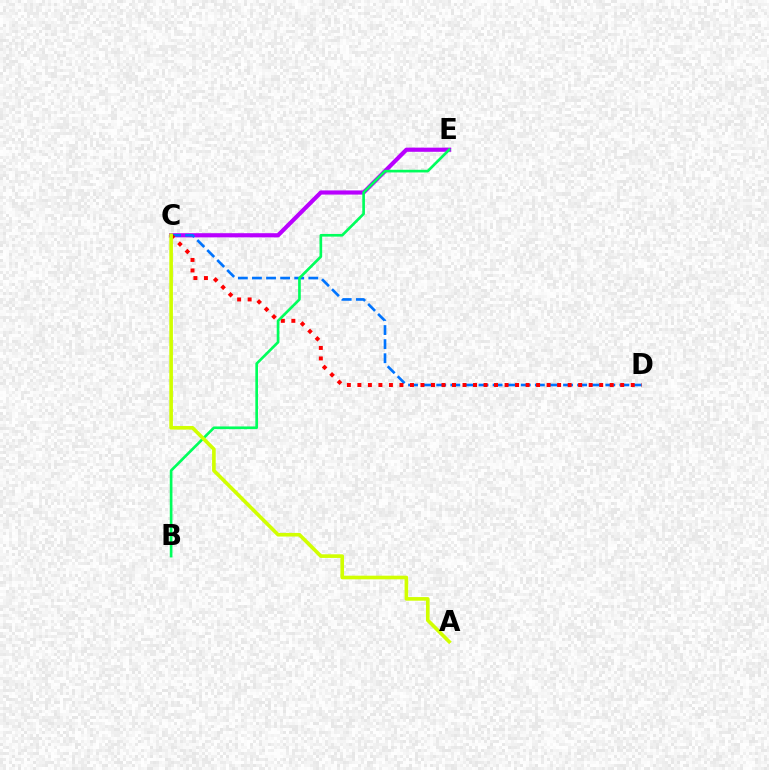{('C', 'E'): [{'color': '#b900ff', 'line_style': 'solid', 'thickness': 2.99}], ('C', 'D'): [{'color': '#0074ff', 'line_style': 'dashed', 'thickness': 1.91}, {'color': '#ff0000', 'line_style': 'dotted', 'thickness': 2.86}], ('B', 'E'): [{'color': '#00ff5c', 'line_style': 'solid', 'thickness': 1.92}], ('A', 'C'): [{'color': '#d1ff00', 'line_style': 'solid', 'thickness': 2.61}]}